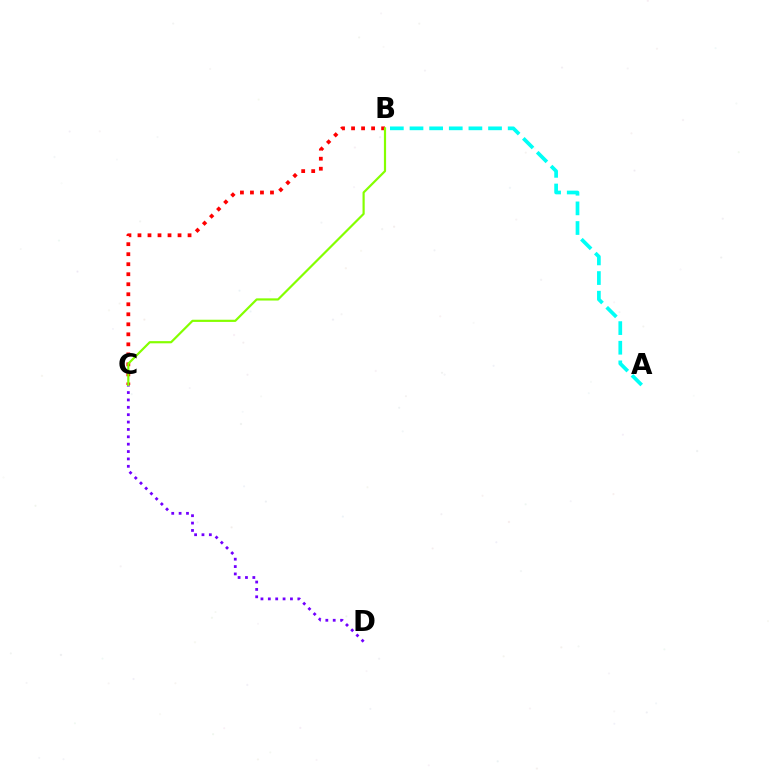{('B', 'C'): [{'color': '#ff0000', 'line_style': 'dotted', 'thickness': 2.72}, {'color': '#84ff00', 'line_style': 'solid', 'thickness': 1.57}], ('A', 'B'): [{'color': '#00fff6', 'line_style': 'dashed', 'thickness': 2.67}], ('C', 'D'): [{'color': '#7200ff', 'line_style': 'dotted', 'thickness': 2.0}]}